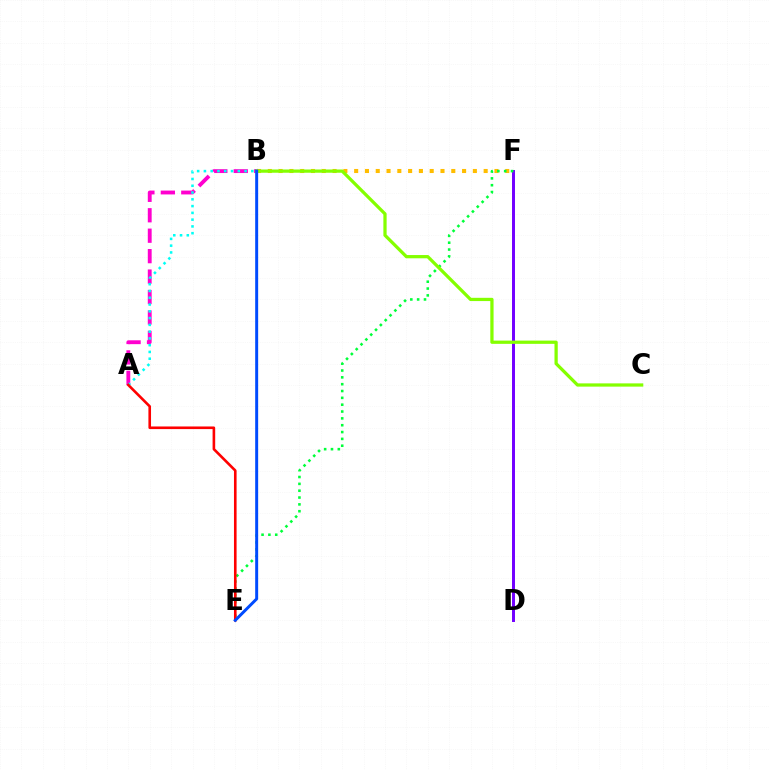{('B', 'F'): [{'color': '#ffbd00', 'line_style': 'dotted', 'thickness': 2.93}], ('D', 'F'): [{'color': '#7200ff', 'line_style': 'solid', 'thickness': 2.14}], ('A', 'B'): [{'color': '#ff00cf', 'line_style': 'dashed', 'thickness': 2.78}, {'color': '#00fff6', 'line_style': 'dotted', 'thickness': 1.84}], ('E', 'F'): [{'color': '#00ff39', 'line_style': 'dotted', 'thickness': 1.86}], ('A', 'E'): [{'color': '#ff0000', 'line_style': 'solid', 'thickness': 1.88}], ('B', 'C'): [{'color': '#84ff00', 'line_style': 'solid', 'thickness': 2.34}], ('B', 'E'): [{'color': '#004bff', 'line_style': 'solid', 'thickness': 2.14}]}